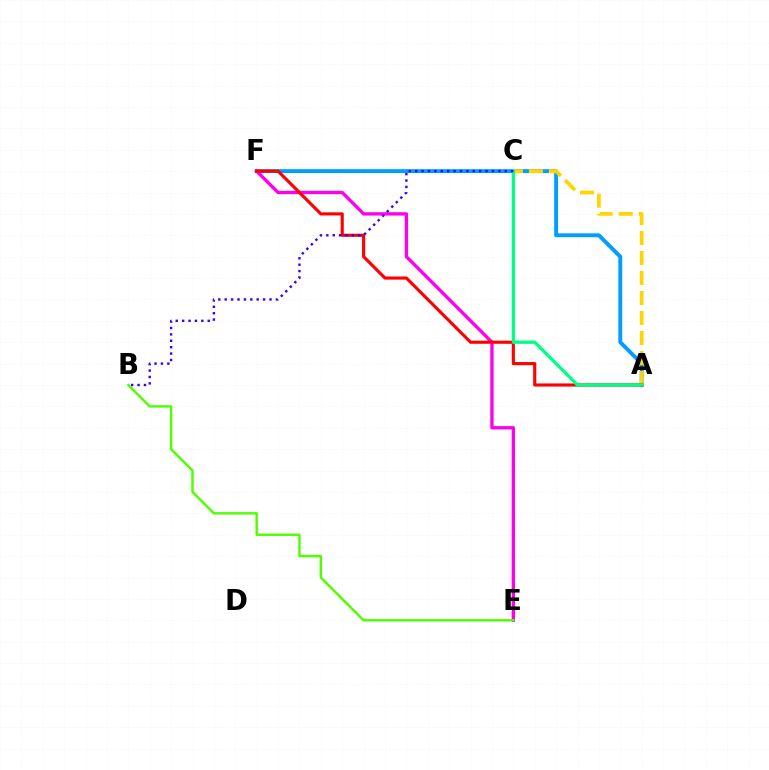{('A', 'F'): [{'color': '#009eff', 'line_style': 'solid', 'thickness': 2.81}, {'color': '#ff0000', 'line_style': 'solid', 'thickness': 2.25}], ('E', 'F'): [{'color': '#ff00ed', 'line_style': 'solid', 'thickness': 2.4}], ('A', 'C'): [{'color': '#ffd500', 'line_style': 'dashed', 'thickness': 2.72}, {'color': '#00ff86', 'line_style': 'solid', 'thickness': 2.35}], ('B', 'E'): [{'color': '#4fff00', 'line_style': 'solid', 'thickness': 1.75}], ('B', 'C'): [{'color': '#3700ff', 'line_style': 'dotted', 'thickness': 1.74}]}